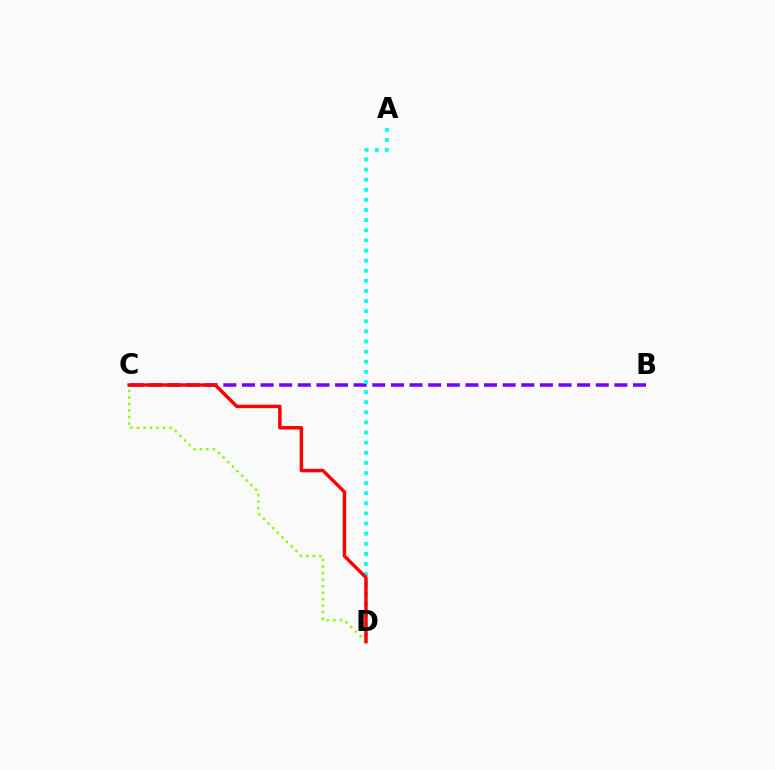{('B', 'C'): [{'color': '#7200ff', 'line_style': 'dashed', 'thickness': 2.53}], ('A', 'D'): [{'color': '#00fff6', 'line_style': 'dotted', 'thickness': 2.75}], ('C', 'D'): [{'color': '#84ff00', 'line_style': 'dotted', 'thickness': 1.77}, {'color': '#ff0000', 'line_style': 'solid', 'thickness': 2.49}]}